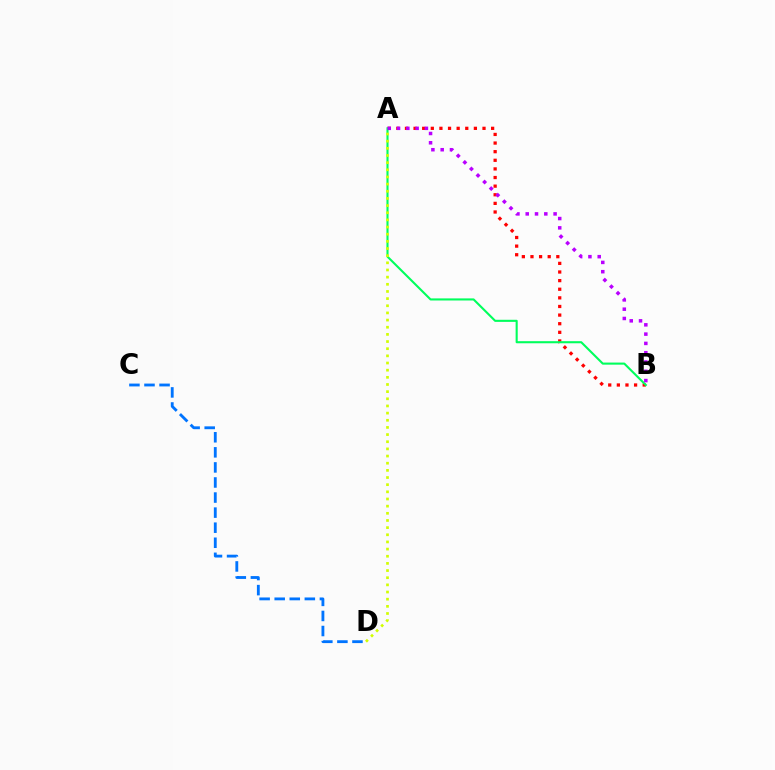{('A', 'B'): [{'color': '#ff0000', 'line_style': 'dotted', 'thickness': 2.34}, {'color': '#00ff5c', 'line_style': 'solid', 'thickness': 1.51}, {'color': '#b900ff', 'line_style': 'dotted', 'thickness': 2.52}], ('A', 'D'): [{'color': '#d1ff00', 'line_style': 'dotted', 'thickness': 1.94}], ('C', 'D'): [{'color': '#0074ff', 'line_style': 'dashed', 'thickness': 2.05}]}